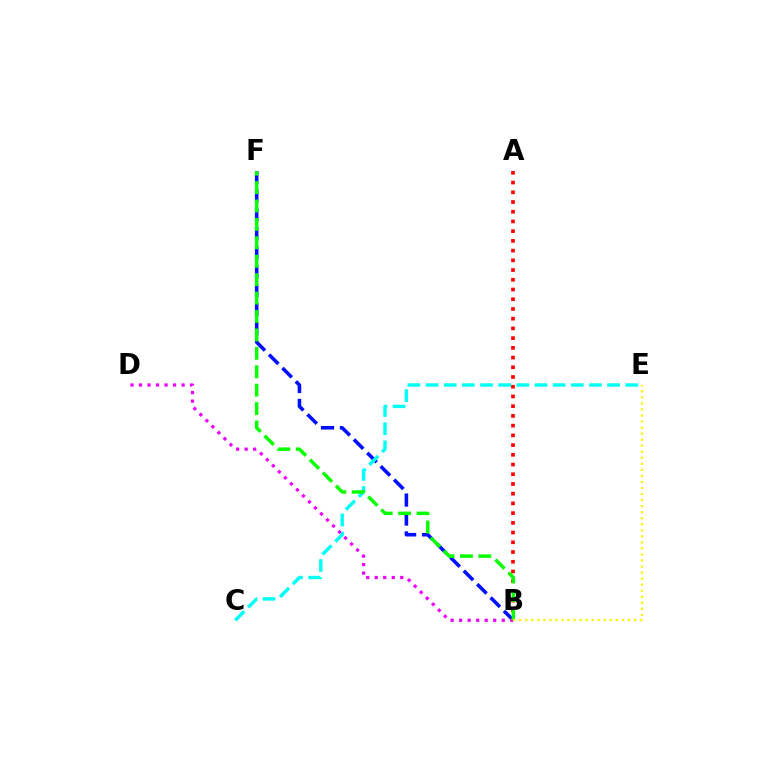{('A', 'B'): [{'color': '#ff0000', 'line_style': 'dotted', 'thickness': 2.64}], ('B', 'F'): [{'color': '#0010ff', 'line_style': 'dashed', 'thickness': 2.57}, {'color': '#08ff00', 'line_style': 'dashed', 'thickness': 2.5}], ('C', 'E'): [{'color': '#00fff6', 'line_style': 'dashed', 'thickness': 2.47}], ('B', 'D'): [{'color': '#ee00ff', 'line_style': 'dotted', 'thickness': 2.31}], ('B', 'E'): [{'color': '#fcf500', 'line_style': 'dotted', 'thickness': 1.64}]}